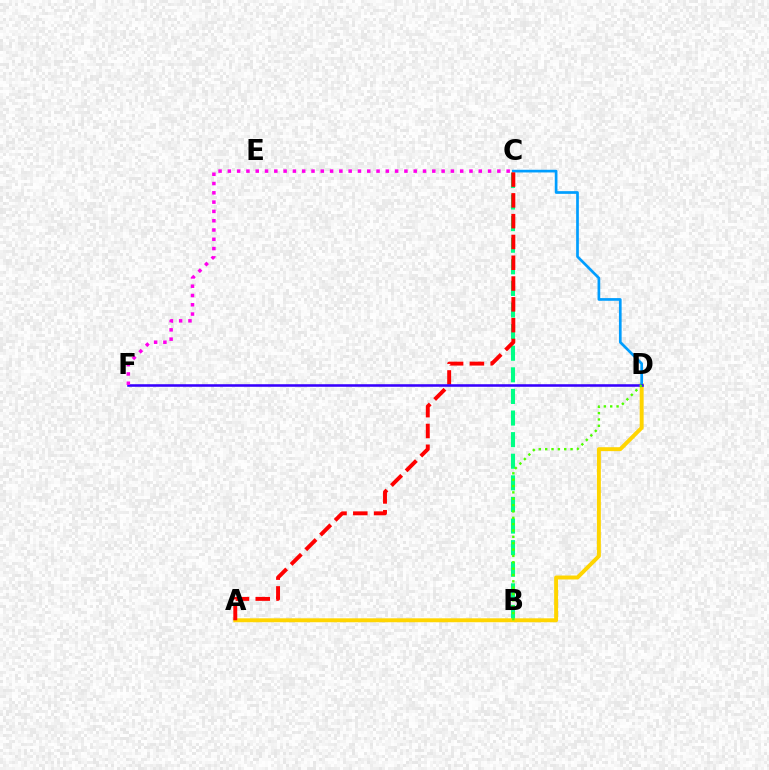{('B', 'C'): [{'color': '#00ff86', 'line_style': 'dashed', 'thickness': 2.93}], ('A', 'D'): [{'color': '#ffd500', 'line_style': 'solid', 'thickness': 2.83}], ('C', 'D'): [{'color': '#009eff', 'line_style': 'solid', 'thickness': 1.94}], ('A', 'C'): [{'color': '#ff0000', 'line_style': 'dashed', 'thickness': 2.82}], ('D', 'F'): [{'color': '#3700ff', 'line_style': 'solid', 'thickness': 1.85}], ('C', 'F'): [{'color': '#ff00ed', 'line_style': 'dotted', 'thickness': 2.53}], ('B', 'D'): [{'color': '#4fff00', 'line_style': 'dotted', 'thickness': 1.73}]}